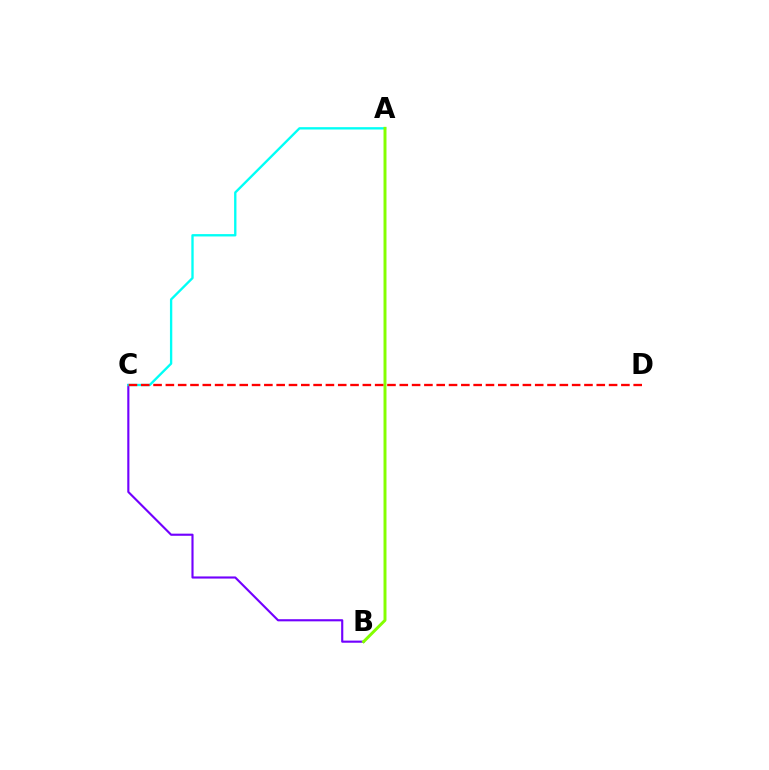{('B', 'C'): [{'color': '#7200ff', 'line_style': 'solid', 'thickness': 1.53}], ('A', 'C'): [{'color': '#00fff6', 'line_style': 'solid', 'thickness': 1.69}], ('A', 'B'): [{'color': '#84ff00', 'line_style': 'solid', 'thickness': 2.13}], ('C', 'D'): [{'color': '#ff0000', 'line_style': 'dashed', 'thickness': 1.67}]}